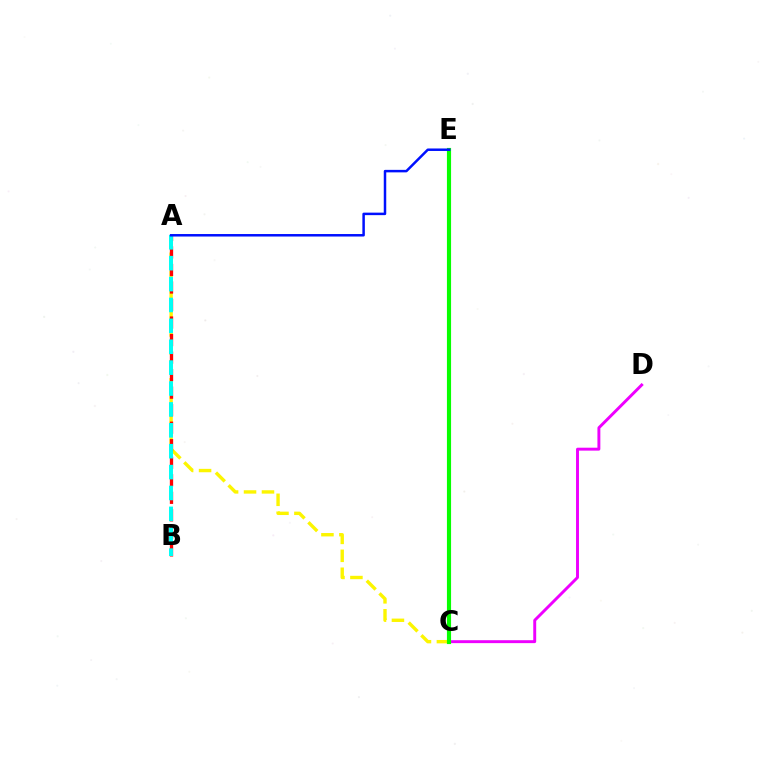{('A', 'C'): [{'color': '#fcf500', 'line_style': 'dashed', 'thickness': 2.44}], ('A', 'B'): [{'color': '#ff0000', 'line_style': 'dashed', 'thickness': 2.38}, {'color': '#00fff6', 'line_style': 'dashed', 'thickness': 2.84}], ('C', 'D'): [{'color': '#ee00ff', 'line_style': 'solid', 'thickness': 2.11}], ('C', 'E'): [{'color': '#08ff00', 'line_style': 'solid', 'thickness': 2.98}], ('A', 'E'): [{'color': '#0010ff', 'line_style': 'solid', 'thickness': 1.8}]}